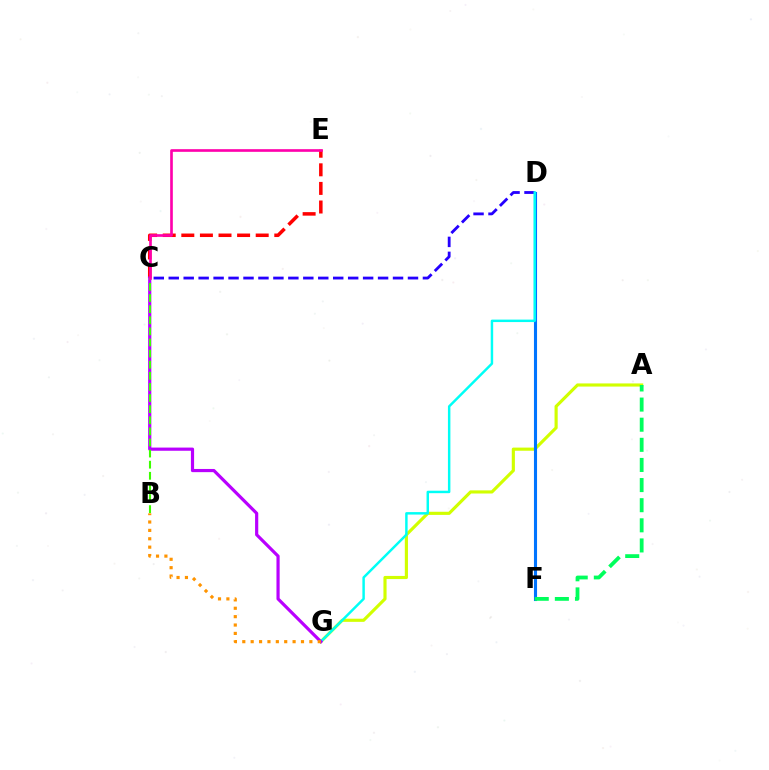{('C', 'E'): [{'color': '#ff0000', 'line_style': 'dashed', 'thickness': 2.53}, {'color': '#ff00ac', 'line_style': 'solid', 'thickness': 1.91}], ('A', 'G'): [{'color': '#d1ff00', 'line_style': 'solid', 'thickness': 2.26}], ('D', 'F'): [{'color': '#0074ff', 'line_style': 'solid', 'thickness': 2.23}], ('C', 'D'): [{'color': '#2500ff', 'line_style': 'dashed', 'thickness': 2.03}], ('D', 'G'): [{'color': '#00fff6', 'line_style': 'solid', 'thickness': 1.77}], ('C', 'G'): [{'color': '#b900ff', 'line_style': 'solid', 'thickness': 2.29}], ('A', 'F'): [{'color': '#00ff5c', 'line_style': 'dashed', 'thickness': 2.73}], ('B', 'C'): [{'color': '#3dff00', 'line_style': 'dashed', 'thickness': 1.51}], ('B', 'G'): [{'color': '#ff9400', 'line_style': 'dotted', 'thickness': 2.28}]}